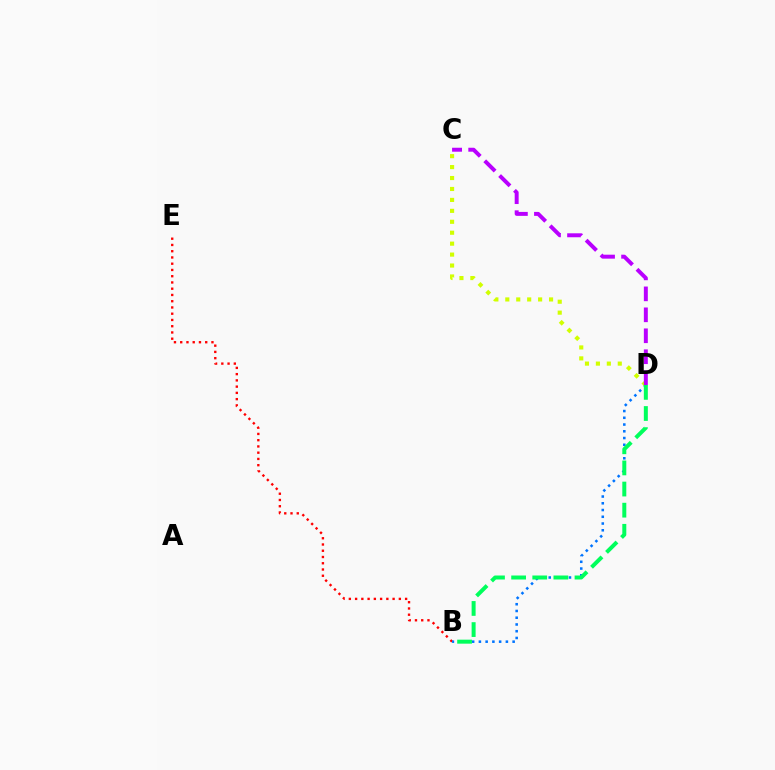{('B', 'E'): [{'color': '#ff0000', 'line_style': 'dotted', 'thickness': 1.7}], ('B', 'D'): [{'color': '#0074ff', 'line_style': 'dotted', 'thickness': 1.83}, {'color': '#00ff5c', 'line_style': 'dashed', 'thickness': 2.87}], ('C', 'D'): [{'color': '#d1ff00', 'line_style': 'dotted', 'thickness': 2.97}, {'color': '#b900ff', 'line_style': 'dashed', 'thickness': 2.85}]}